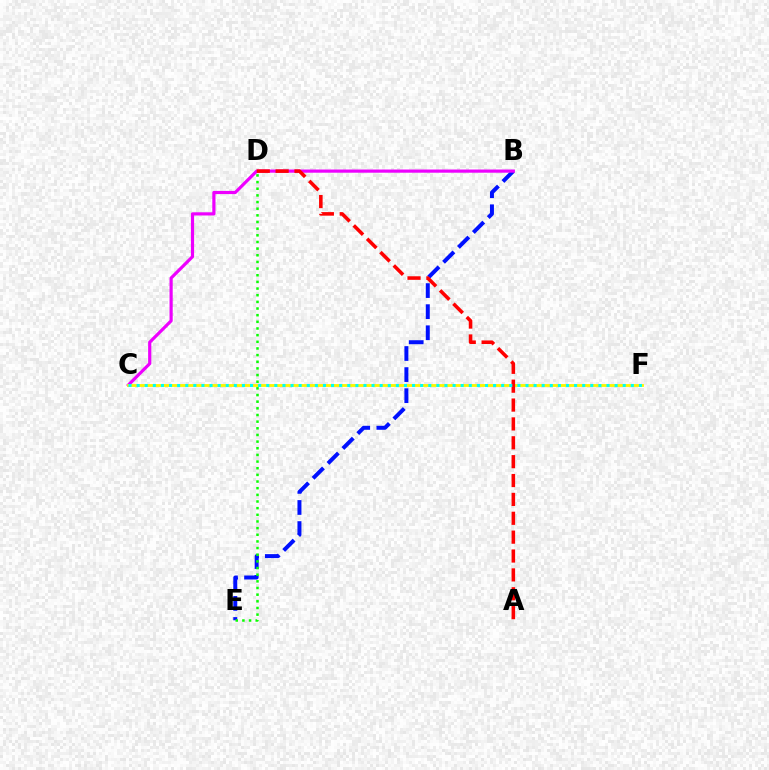{('B', 'E'): [{'color': '#0010ff', 'line_style': 'dashed', 'thickness': 2.86}], ('B', 'C'): [{'color': '#ee00ff', 'line_style': 'solid', 'thickness': 2.29}], ('C', 'F'): [{'color': '#fcf500', 'line_style': 'solid', 'thickness': 2.05}, {'color': '#00fff6', 'line_style': 'dotted', 'thickness': 2.2}], ('D', 'E'): [{'color': '#08ff00', 'line_style': 'dotted', 'thickness': 1.81}], ('A', 'D'): [{'color': '#ff0000', 'line_style': 'dashed', 'thickness': 2.56}]}